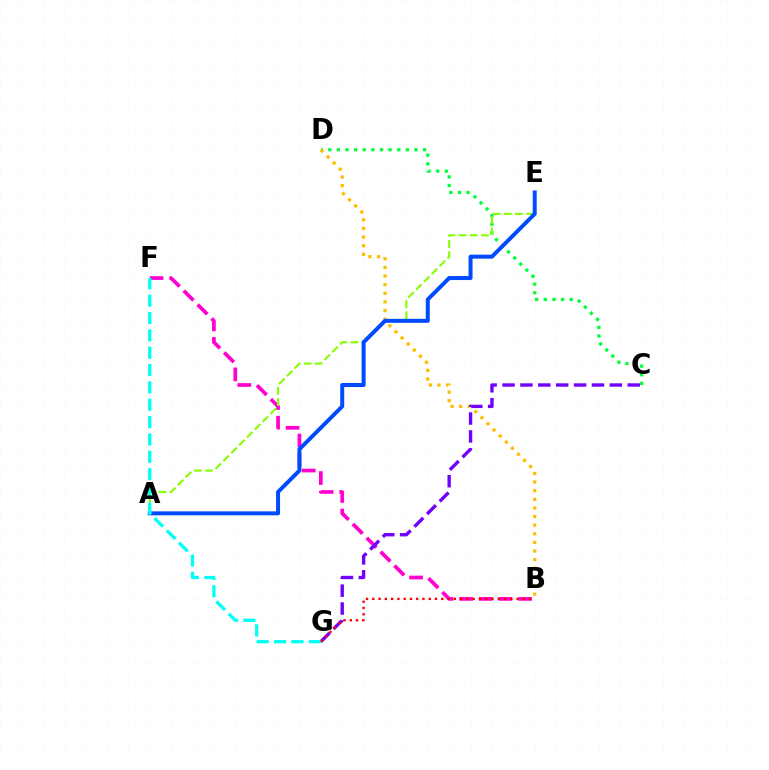{('C', 'D'): [{'color': '#00ff39', 'line_style': 'dotted', 'thickness': 2.34}], ('B', 'D'): [{'color': '#ffbd00', 'line_style': 'dotted', 'thickness': 2.34}], ('B', 'F'): [{'color': '#ff00cf', 'line_style': 'dashed', 'thickness': 2.67}], ('A', 'E'): [{'color': '#84ff00', 'line_style': 'dashed', 'thickness': 1.51}, {'color': '#004bff', 'line_style': 'solid', 'thickness': 2.87}], ('C', 'G'): [{'color': '#7200ff', 'line_style': 'dashed', 'thickness': 2.43}], ('F', 'G'): [{'color': '#00fff6', 'line_style': 'dashed', 'thickness': 2.36}], ('B', 'G'): [{'color': '#ff0000', 'line_style': 'dotted', 'thickness': 1.7}]}